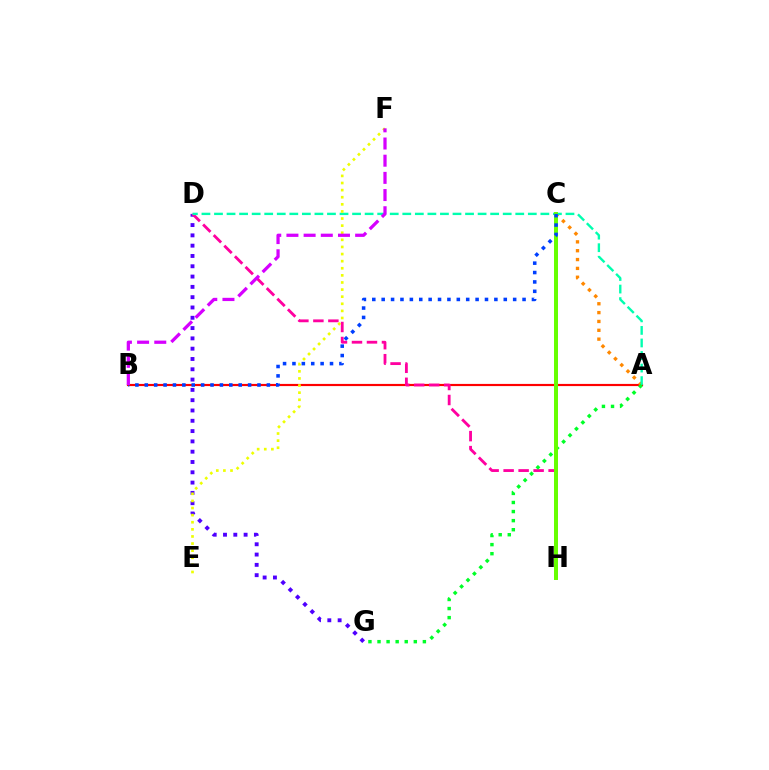{('A', 'B'): [{'color': '#ff0000', 'line_style': 'solid', 'thickness': 1.56}], ('D', 'G'): [{'color': '#4f00ff', 'line_style': 'dotted', 'thickness': 2.8}], ('C', 'H'): [{'color': '#00c7ff', 'line_style': 'dashed', 'thickness': 2.04}, {'color': '#66ff00', 'line_style': 'solid', 'thickness': 2.86}], ('A', 'C'): [{'color': '#ff8800', 'line_style': 'dotted', 'thickness': 2.4}], ('D', 'H'): [{'color': '#ff00a0', 'line_style': 'dashed', 'thickness': 2.04}], ('A', 'D'): [{'color': '#00ffaf', 'line_style': 'dashed', 'thickness': 1.71}], ('A', 'G'): [{'color': '#00ff27', 'line_style': 'dotted', 'thickness': 2.47}], ('E', 'F'): [{'color': '#eeff00', 'line_style': 'dotted', 'thickness': 1.93}], ('B', 'C'): [{'color': '#003fff', 'line_style': 'dotted', 'thickness': 2.55}], ('B', 'F'): [{'color': '#d600ff', 'line_style': 'dashed', 'thickness': 2.33}]}